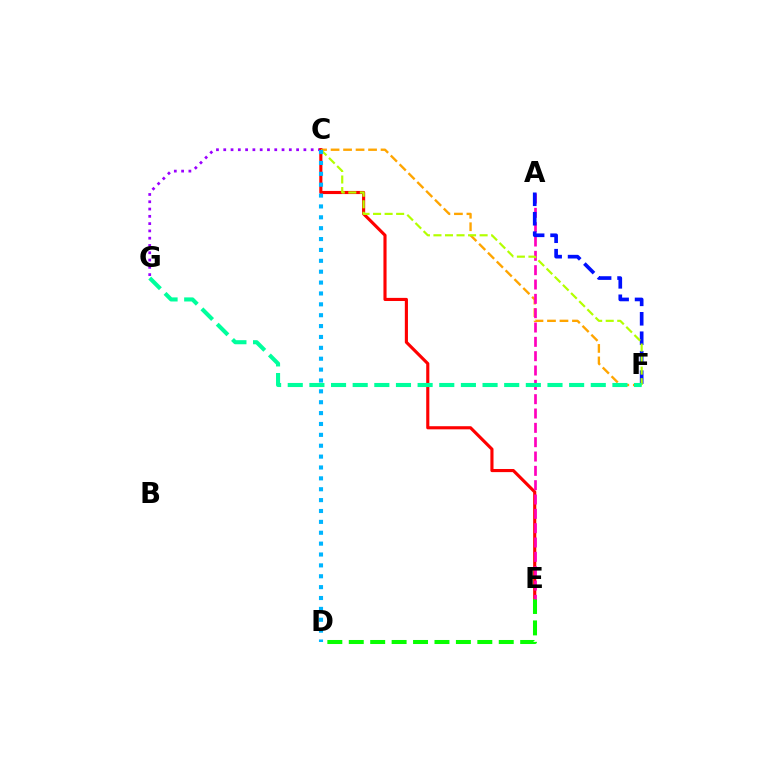{('C', 'F'): [{'color': '#ffa500', 'line_style': 'dashed', 'thickness': 1.7}, {'color': '#b3ff00', 'line_style': 'dashed', 'thickness': 1.57}], ('C', 'G'): [{'color': '#9b00ff', 'line_style': 'dotted', 'thickness': 1.98}], ('C', 'E'): [{'color': '#ff0000', 'line_style': 'solid', 'thickness': 2.25}], ('D', 'E'): [{'color': '#08ff00', 'line_style': 'dashed', 'thickness': 2.91}], ('A', 'E'): [{'color': '#ff00bd', 'line_style': 'dashed', 'thickness': 1.95}], ('A', 'F'): [{'color': '#0010ff', 'line_style': 'dashed', 'thickness': 2.64}], ('F', 'G'): [{'color': '#00ff9d', 'line_style': 'dashed', 'thickness': 2.94}], ('C', 'D'): [{'color': '#00b5ff', 'line_style': 'dotted', 'thickness': 2.96}]}